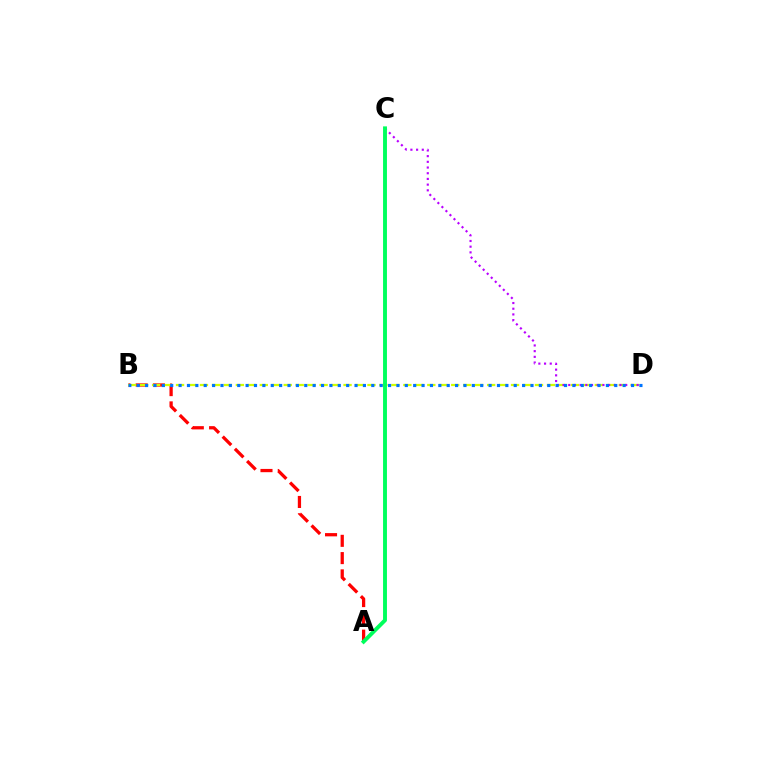{('A', 'B'): [{'color': '#ff0000', 'line_style': 'dashed', 'thickness': 2.35}], ('B', 'D'): [{'color': '#d1ff00', 'line_style': 'dashed', 'thickness': 1.63}, {'color': '#0074ff', 'line_style': 'dotted', 'thickness': 2.28}], ('C', 'D'): [{'color': '#b900ff', 'line_style': 'dotted', 'thickness': 1.55}], ('A', 'C'): [{'color': '#00ff5c', 'line_style': 'solid', 'thickness': 2.81}]}